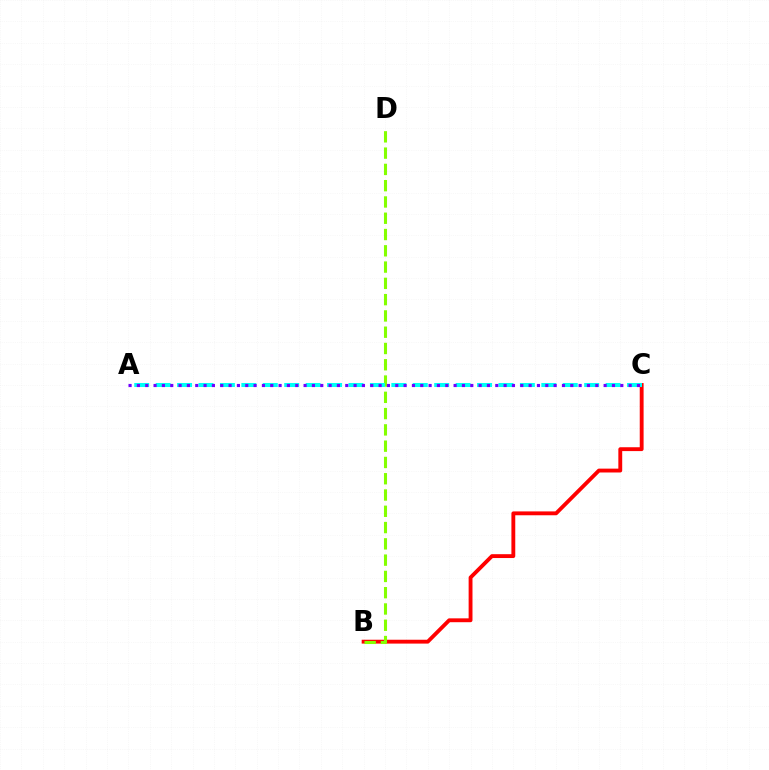{('B', 'C'): [{'color': '#ff0000', 'line_style': 'solid', 'thickness': 2.78}], ('B', 'D'): [{'color': '#84ff00', 'line_style': 'dashed', 'thickness': 2.21}], ('A', 'C'): [{'color': '#00fff6', 'line_style': 'dashed', 'thickness': 2.91}, {'color': '#7200ff', 'line_style': 'dotted', 'thickness': 2.26}]}